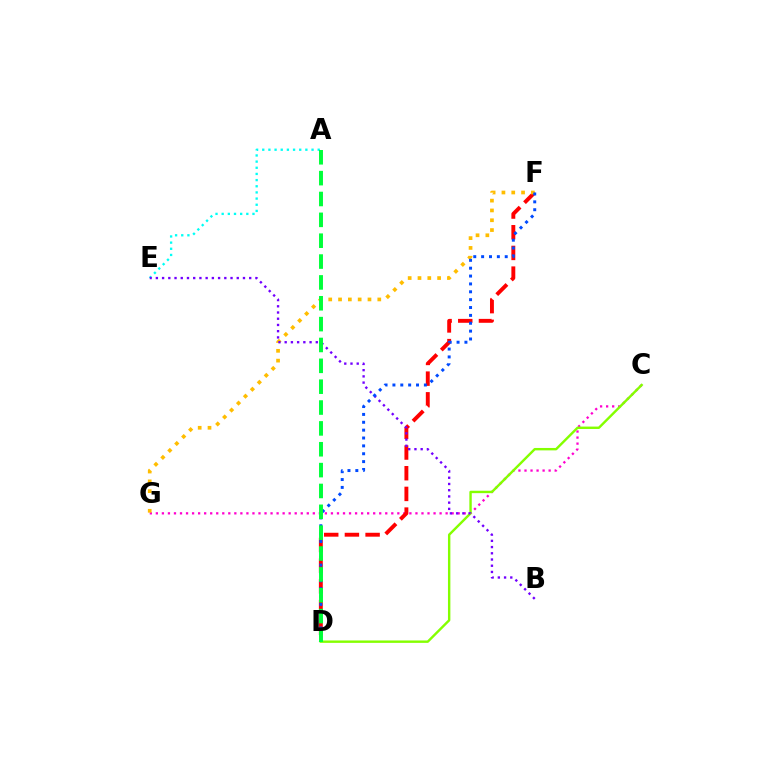{('C', 'G'): [{'color': '#ff00cf', 'line_style': 'dotted', 'thickness': 1.64}], ('A', 'E'): [{'color': '#00fff6', 'line_style': 'dotted', 'thickness': 1.67}], ('D', 'F'): [{'color': '#ff0000', 'line_style': 'dashed', 'thickness': 2.81}, {'color': '#004bff', 'line_style': 'dotted', 'thickness': 2.14}], ('C', 'D'): [{'color': '#84ff00', 'line_style': 'solid', 'thickness': 1.73}], ('F', 'G'): [{'color': '#ffbd00', 'line_style': 'dotted', 'thickness': 2.67}], ('B', 'E'): [{'color': '#7200ff', 'line_style': 'dotted', 'thickness': 1.69}], ('A', 'D'): [{'color': '#00ff39', 'line_style': 'dashed', 'thickness': 2.83}]}